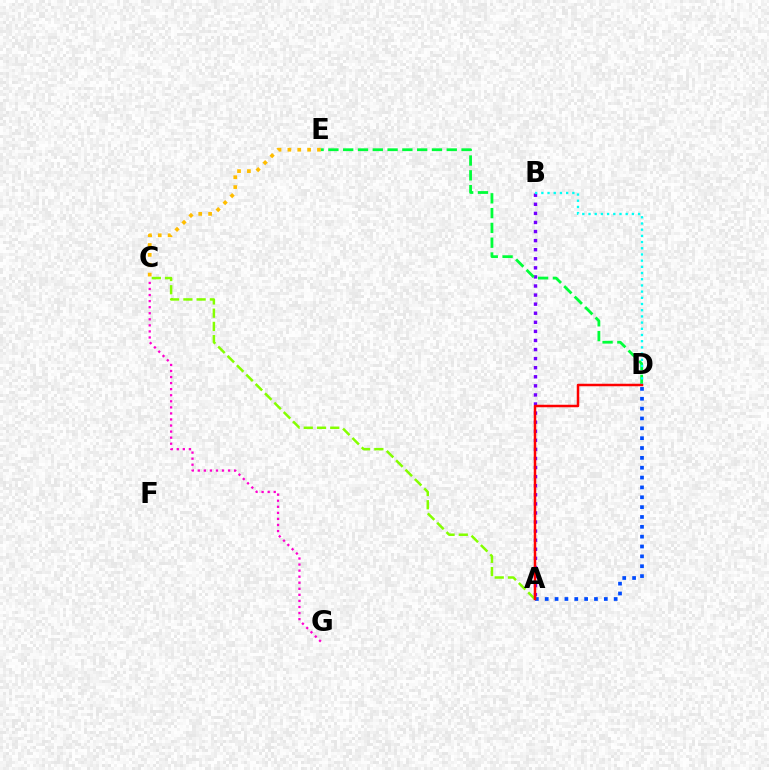{('C', 'G'): [{'color': '#ff00cf', 'line_style': 'dotted', 'thickness': 1.65}], ('A', 'B'): [{'color': '#7200ff', 'line_style': 'dotted', 'thickness': 2.47}], ('C', 'E'): [{'color': '#ffbd00', 'line_style': 'dotted', 'thickness': 2.68}], ('D', 'E'): [{'color': '#00ff39', 'line_style': 'dashed', 'thickness': 2.01}], ('B', 'D'): [{'color': '#00fff6', 'line_style': 'dotted', 'thickness': 1.68}], ('A', 'D'): [{'color': '#004bff', 'line_style': 'dotted', 'thickness': 2.68}, {'color': '#ff0000', 'line_style': 'solid', 'thickness': 1.79}], ('A', 'C'): [{'color': '#84ff00', 'line_style': 'dashed', 'thickness': 1.8}]}